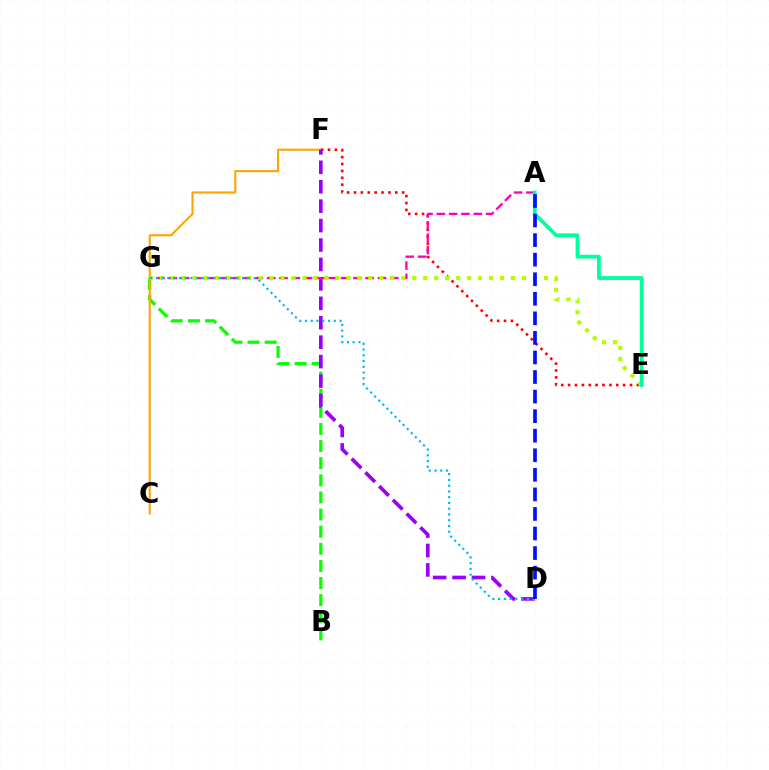{('B', 'G'): [{'color': '#08ff00', 'line_style': 'dashed', 'thickness': 2.33}], ('C', 'F'): [{'color': '#ffa500', 'line_style': 'solid', 'thickness': 1.53}], ('E', 'F'): [{'color': '#ff0000', 'line_style': 'dotted', 'thickness': 1.87}], ('D', 'F'): [{'color': '#9b00ff', 'line_style': 'dashed', 'thickness': 2.64}], ('A', 'G'): [{'color': '#ff00bd', 'line_style': 'dashed', 'thickness': 1.67}], ('E', 'G'): [{'color': '#b3ff00', 'line_style': 'dotted', 'thickness': 2.98}], ('A', 'E'): [{'color': '#00ff9d', 'line_style': 'solid', 'thickness': 2.73}], ('D', 'G'): [{'color': '#00b5ff', 'line_style': 'dotted', 'thickness': 1.56}], ('A', 'D'): [{'color': '#0010ff', 'line_style': 'dashed', 'thickness': 2.66}]}